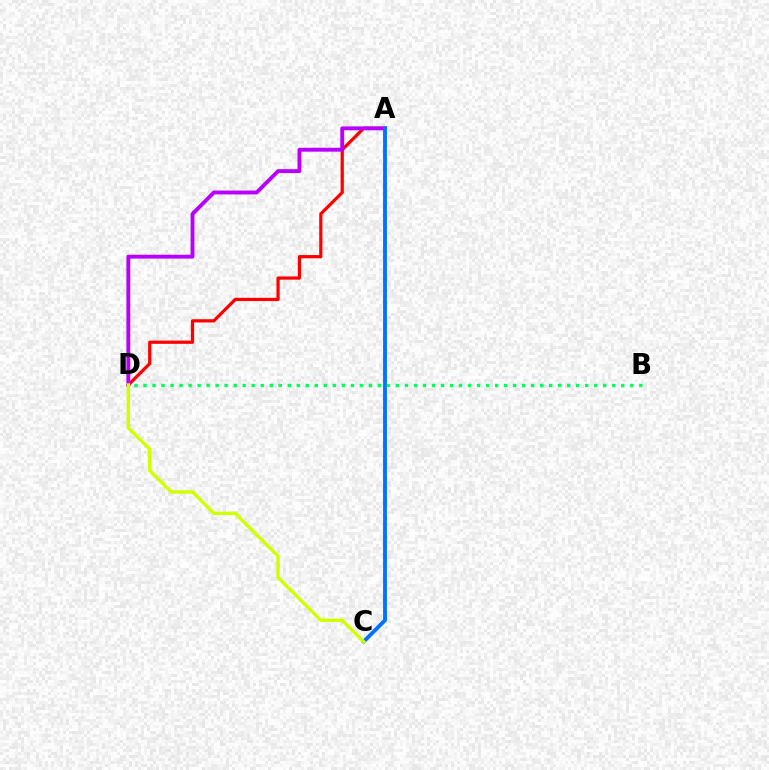{('A', 'D'): [{'color': '#ff0000', 'line_style': 'solid', 'thickness': 2.32}, {'color': '#b900ff', 'line_style': 'solid', 'thickness': 2.79}], ('A', 'C'): [{'color': '#0074ff', 'line_style': 'solid', 'thickness': 2.78}], ('B', 'D'): [{'color': '#00ff5c', 'line_style': 'dotted', 'thickness': 2.45}], ('C', 'D'): [{'color': '#d1ff00', 'line_style': 'solid', 'thickness': 2.47}]}